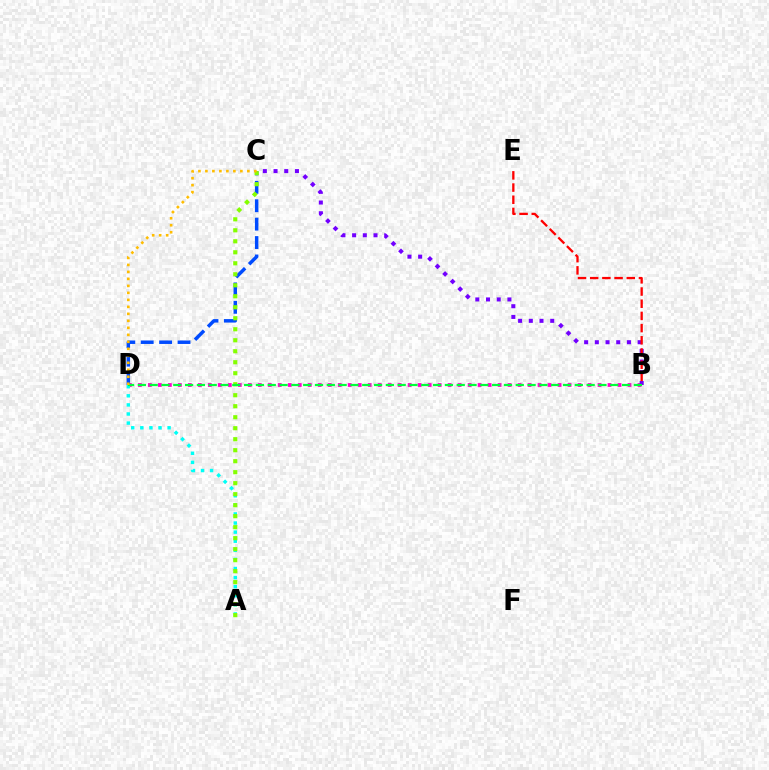{('B', 'D'): [{'color': '#ff00cf', 'line_style': 'dotted', 'thickness': 2.71}, {'color': '#00ff39', 'line_style': 'dashed', 'thickness': 1.6}], ('C', 'D'): [{'color': '#004bff', 'line_style': 'dashed', 'thickness': 2.5}, {'color': '#ffbd00', 'line_style': 'dotted', 'thickness': 1.9}], ('A', 'D'): [{'color': '#00fff6', 'line_style': 'dotted', 'thickness': 2.47}], ('B', 'C'): [{'color': '#7200ff', 'line_style': 'dotted', 'thickness': 2.91}], ('B', 'E'): [{'color': '#ff0000', 'line_style': 'dashed', 'thickness': 1.66}], ('A', 'C'): [{'color': '#84ff00', 'line_style': 'dotted', 'thickness': 2.99}]}